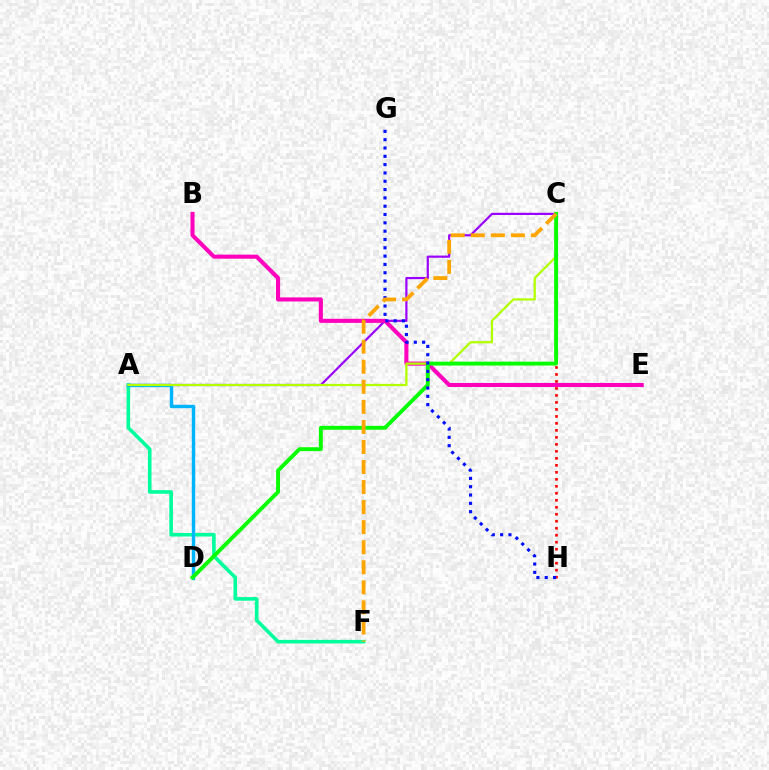{('A', 'F'): [{'color': '#00ff9d', 'line_style': 'solid', 'thickness': 2.6}], ('A', 'C'): [{'color': '#9b00ff', 'line_style': 'solid', 'thickness': 1.58}, {'color': '#b3ff00', 'line_style': 'solid', 'thickness': 1.63}], ('A', 'D'): [{'color': '#00b5ff', 'line_style': 'solid', 'thickness': 2.47}], ('B', 'E'): [{'color': '#ff00bd', 'line_style': 'solid', 'thickness': 2.94}], ('C', 'H'): [{'color': '#ff0000', 'line_style': 'dotted', 'thickness': 1.9}], ('C', 'D'): [{'color': '#08ff00', 'line_style': 'solid', 'thickness': 2.8}], ('G', 'H'): [{'color': '#0010ff', 'line_style': 'dotted', 'thickness': 2.26}], ('C', 'F'): [{'color': '#ffa500', 'line_style': 'dashed', 'thickness': 2.72}]}